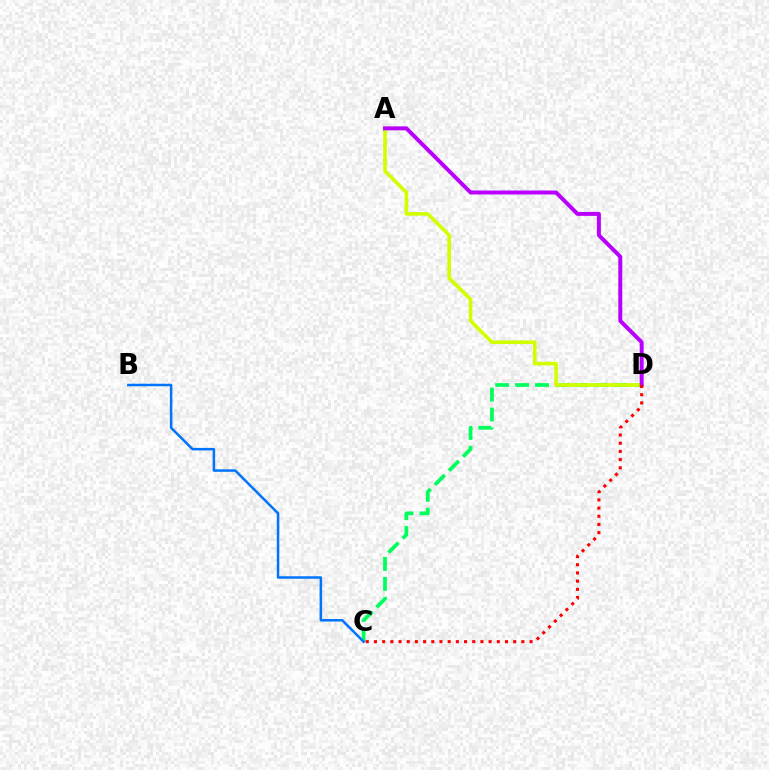{('C', 'D'): [{'color': '#00ff5c', 'line_style': 'dashed', 'thickness': 2.7}, {'color': '#ff0000', 'line_style': 'dotted', 'thickness': 2.23}], ('B', 'C'): [{'color': '#0074ff', 'line_style': 'solid', 'thickness': 1.81}], ('A', 'D'): [{'color': '#d1ff00', 'line_style': 'solid', 'thickness': 2.61}, {'color': '#b900ff', 'line_style': 'solid', 'thickness': 2.85}]}